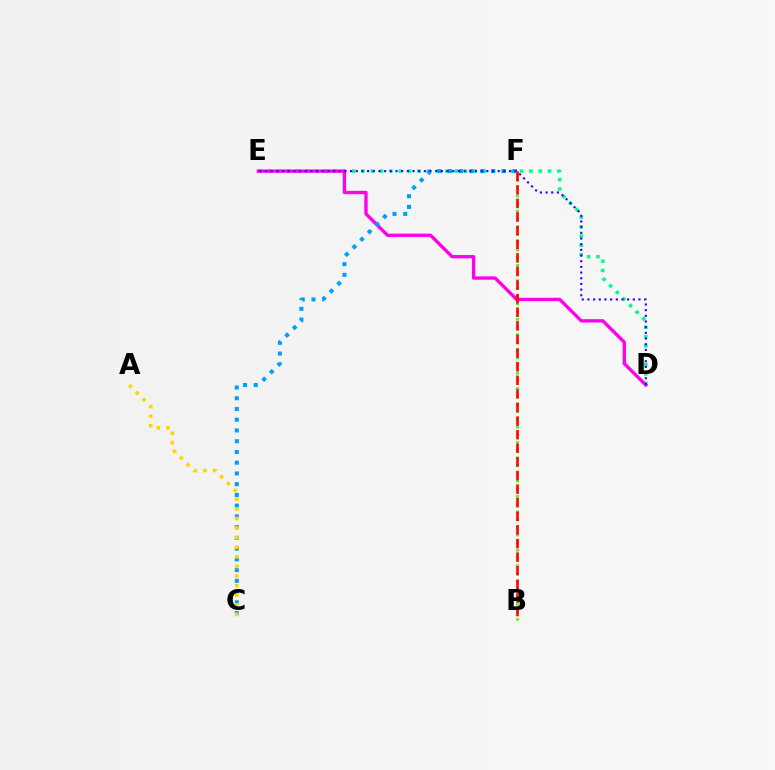{('D', 'E'): [{'color': '#00ff86', 'line_style': 'dotted', 'thickness': 2.54}, {'color': '#ff00ed', 'line_style': 'solid', 'thickness': 2.4}, {'color': '#3700ff', 'line_style': 'dotted', 'thickness': 1.54}], ('C', 'F'): [{'color': '#009eff', 'line_style': 'dotted', 'thickness': 2.92}], ('A', 'C'): [{'color': '#ffd500', 'line_style': 'dotted', 'thickness': 2.61}], ('B', 'F'): [{'color': '#4fff00', 'line_style': 'dotted', 'thickness': 2.09}, {'color': '#ff0000', 'line_style': 'dashed', 'thickness': 1.85}]}